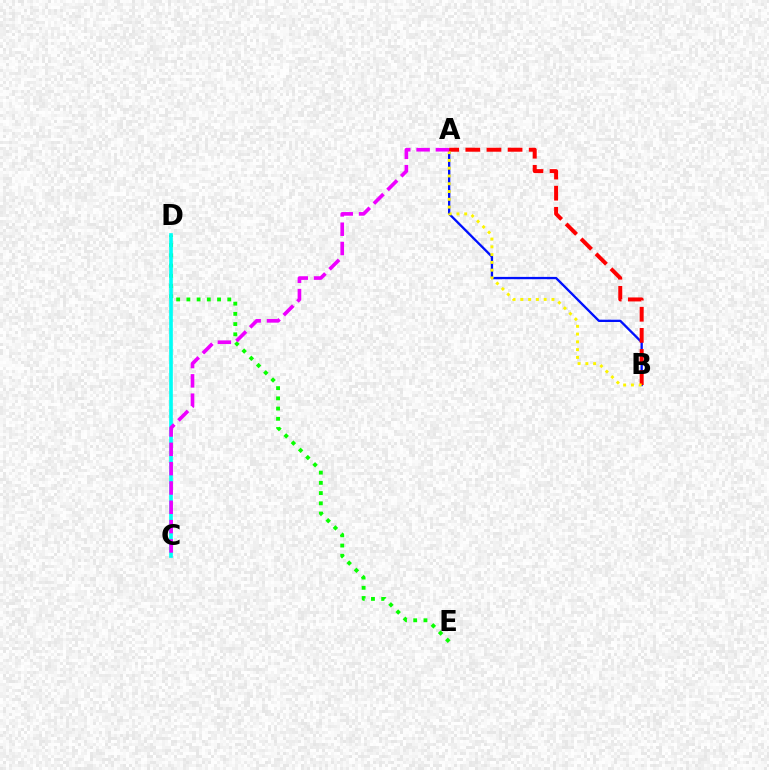{('D', 'E'): [{'color': '#08ff00', 'line_style': 'dotted', 'thickness': 2.78}], ('C', 'D'): [{'color': '#00fff6', 'line_style': 'solid', 'thickness': 2.64}], ('A', 'B'): [{'color': '#0010ff', 'line_style': 'solid', 'thickness': 1.67}, {'color': '#ff0000', 'line_style': 'dashed', 'thickness': 2.87}, {'color': '#fcf500', 'line_style': 'dotted', 'thickness': 2.11}], ('A', 'C'): [{'color': '#ee00ff', 'line_style': 'dashed', 'thickness': 2.63}]}